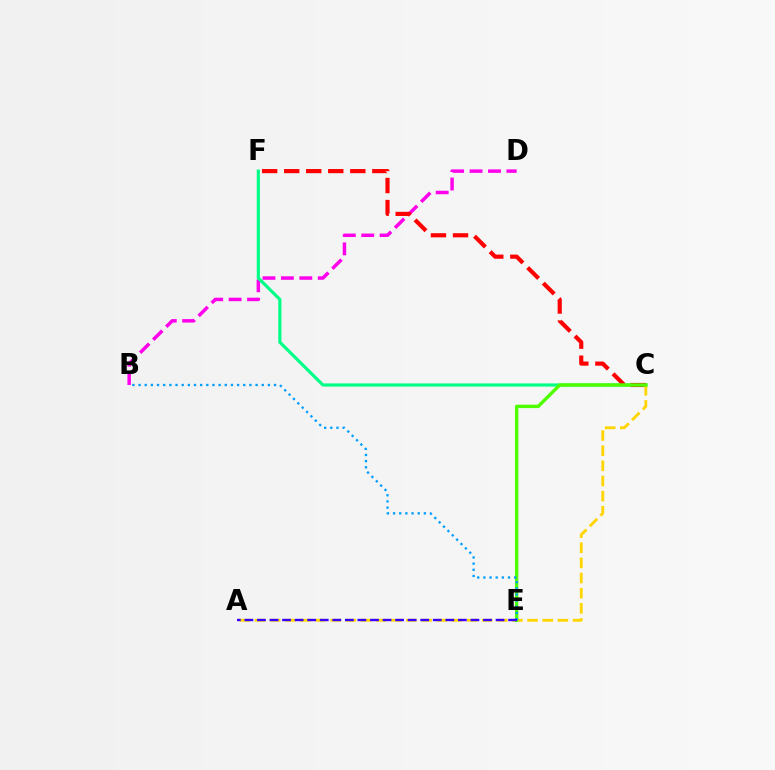{('B', 'D'): [{'color': '#ff00ed', 'line_style': 'dashed', 'thickness': 2.5}], ('C', 'F'): [{'color': '#00ff86', 'line_style': 'solid', 'thickness': 2.28}, {'color': '#ff0000', 'line_style': 'dashed', 'thickness': 2.99}], ('A', 'C'): [{'color': '#ffd500', 'line_style': 'dashed', 'thickness': 2.06}], ('C', 'E'): [{'color': '#4fff00', 'line_style': 'solid', 'thickness': 2.44}], ('B', 'E'): [{'color': '#009eff', 'line_style': 'dotted', 'thickness': 1.67}], ('A', 'E'): [{'color': '#3700ff', 'line_style': 'dashed', 'thickness': 1.71}]}